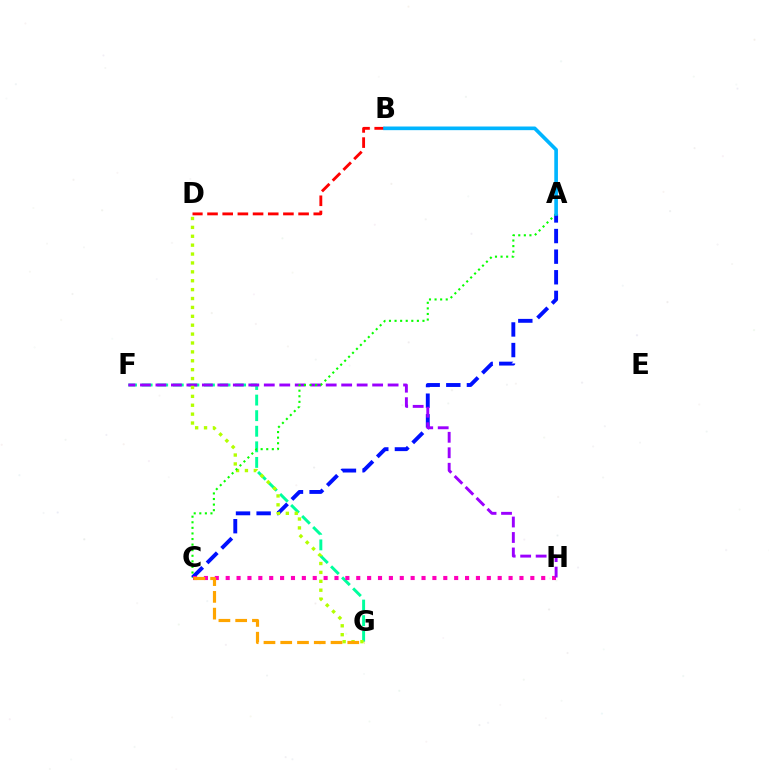{('A', 'C'): [{'color': '#0010ff', 'line_style': 'dashed', 'thickness': 2.8}, {'color': '#08ff00', 'line_style': 'dotted', 'thickness': 1.52}], ('F', 'G'): [{'color': '#00ff9d', 'line_style': 'dashed', 'thickness': 2.12}], ('C', 'H'): [{'color': '#ff00bd', 'line_style': 'dotted', 'thickness': 2.96}], ('F', 'H'): [{'color': '#9b00ff', 'line_style': 'dashed', 'thickness': 2.1}], ('D', 'G'): [{'color': '#b3ff00', 'line_style': 'dotted', 'thickness': 2.42}], ('C', 'G'): [{'color': '#ffa500', 'line_style': 'dashed', 'thickness': 2.28}], ('B', 'D'): [{'color': '#ff0000', 'line_style': 'dashed', 'thickness': 2.06}], ('A', 'B'): [{'color': '#00b5ff', 'line_style': 'solid', 'thickness': 2.63}]}